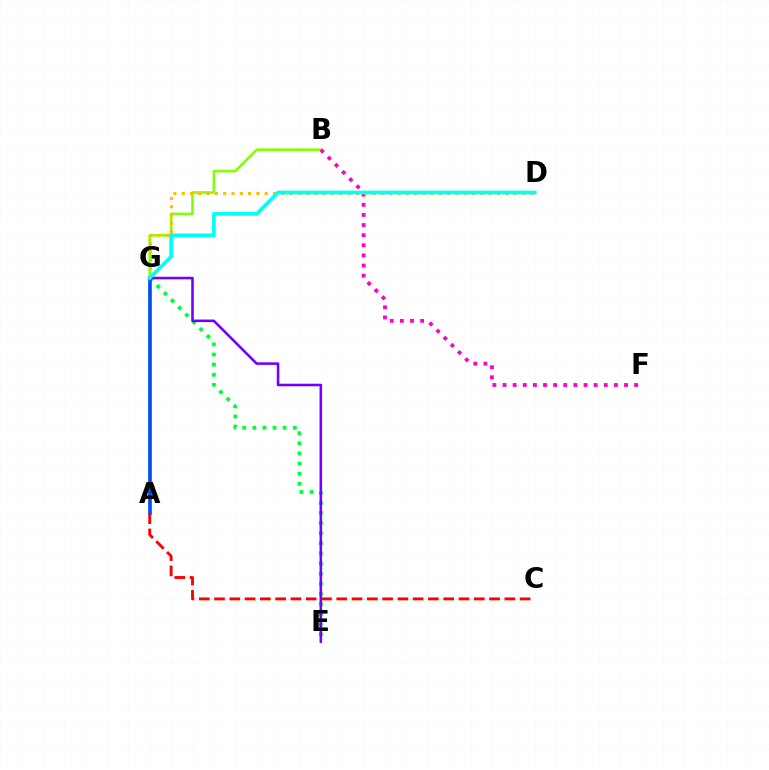{('A', 'B'): [{'color': '#84ff00', 'line_style': 'solid', 'thickness': 1.88}], ('B', 'F'): [{'color': '#ff00cf', 'line_style': 'dotted', 'thickness': 2.75}], ('E', 'G'): [{'color': '#00ff39', 'line_style': 'dotted', 'thickness': 2.75}, {'color': '#7200ff', 'line_style': 'solid', 'thickness': 1.85}], ('D', 'G'): [{'color': '#ffbd00', 'line_style': 'dotted', 'thickness': 2.25}, {'color': '#00fff6', 'line_style': 'solid', 'thickness': 2.67}], ('A', 'G'): [{'color': '#004bff', 'line_style': 'solid', 'thickness': 2.61}], ('A', 'C'): [{'color': '#ff0000', 'line_style': 'dashed', 'thickness': 2.08}]}